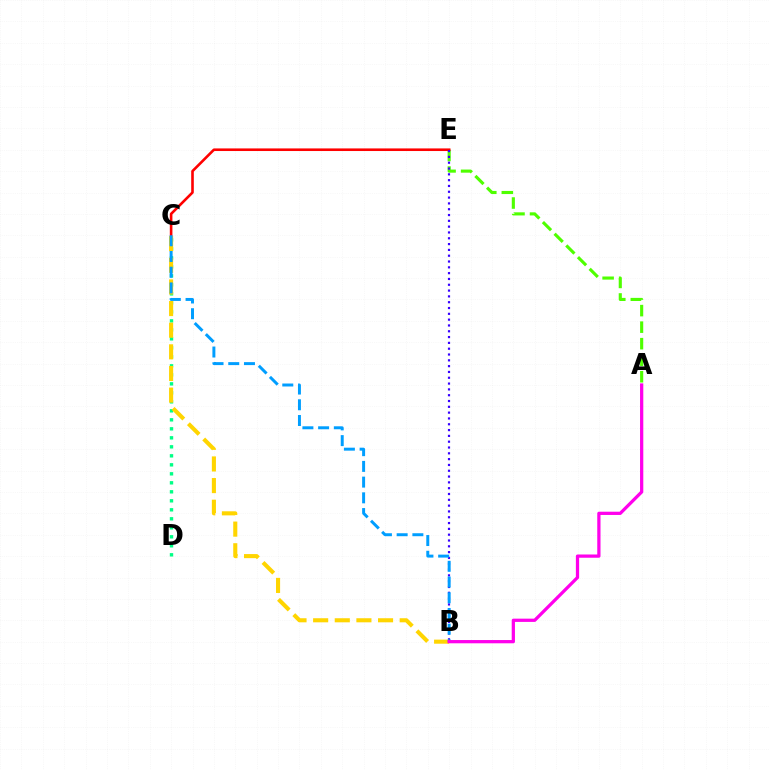{('A', 'E'): [{'color': '#4fff00', 'line_style': 'dashed', 'thickness': 2.25}], ('C', 'E'): [{'color': '#ff0000', 'line_style': 'solid', 'thickness': 1.88}], ('B', 'E'): [{'color': '#3700ff', 'line_style': 'dotted', 'thickness': 1.58}], ('C', 'D'): [{'color': '#00ff86', 'line_style': 'dotted', 'thickness': 2.44}], ('B', 'C'): [{'color': '#ffd500', 'line_style': 'dashed', 'thickness': 2.94}, {'color': '#009eff', 'line_style': 'dashed', 'thickness': 2.14}], ('A', 'B'): [{'color': '#ff00ed', 'line_style': 'solid', 'thickness': 2.34}]}